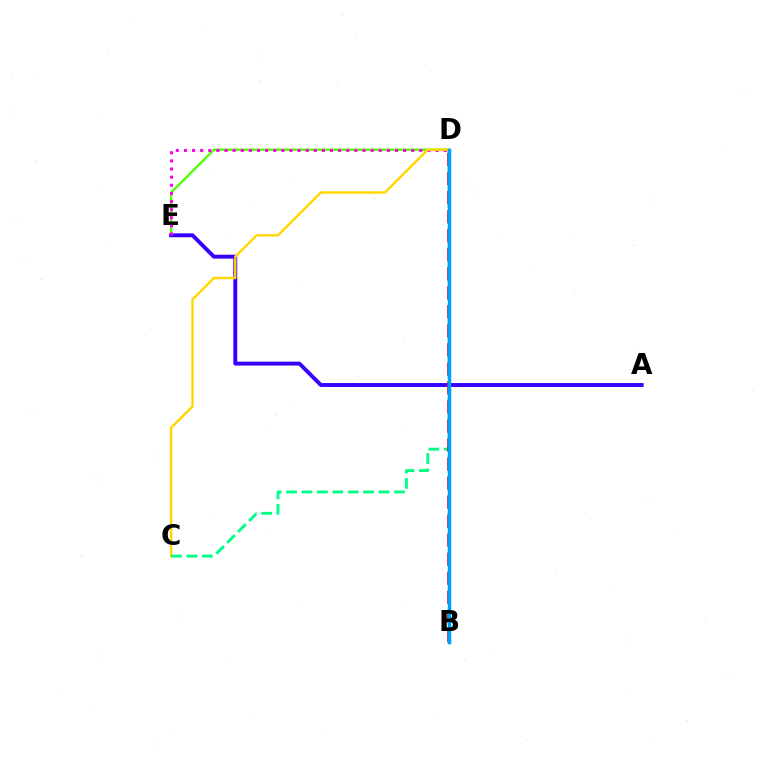{('D', 'E'): [{'color': '#4fff00', 'line_style': 'solid', 'thickness': 1.68}, {'color': '#ff00ed', 'line_style': 'dotted', 'thickness': 2.21}], ('A', 'E'): [{'color': '#3700ff', 'line_style': 'solid', 'thickness': 2.81}], ('C', 'D'): [{'color': '#ffd500', 'line_style': 'solid', 'thickness': 1.71}, {'color': '#00ff86', 'line_style': 'dashed', 'thickness': 2.09}], ('B', 'D'): [{'color': '#ff0000', 'line_style': 'dashed', 'thickness': 2.58}, {'color': '#009eff', 'line_style': 'solid', 'thickness': 2.51}]}